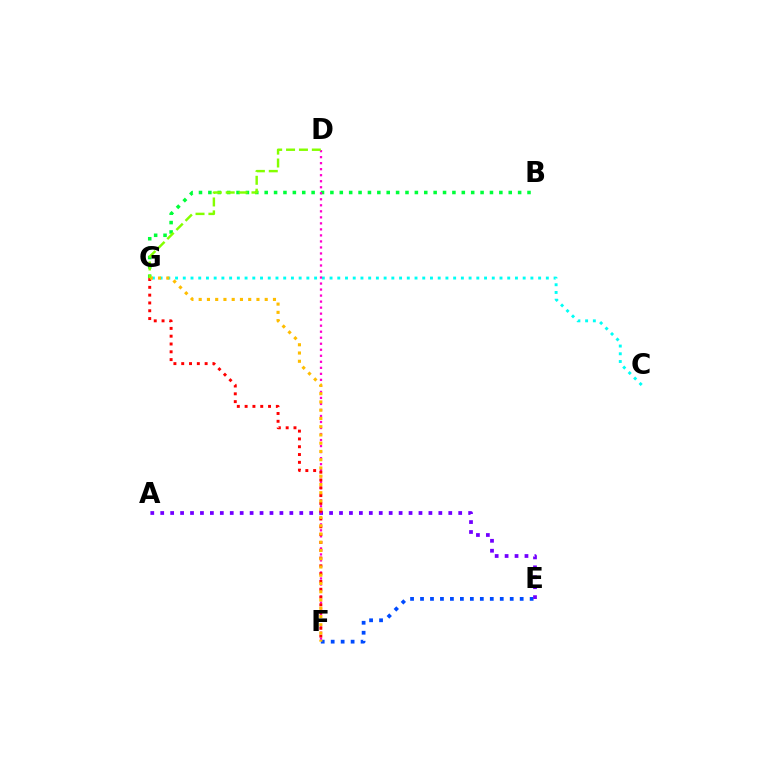{('E', 'F'): [{'color': '#004bff', 'line_style': 'dotted', 'thickness': 2.71}], ('A', 'E'): [{'color': '#7200ff', 'line_style': 'dotted', 'thickness': 2.7}], ('B', 'G'): [{'color': '#00ff39', 'line_style': 'dotted', 'thickness': 2.55}], ('C', 'G'): [{'color': '#00fff6', 'line_style': 'dotted', 'thickness': 2.1}], ('D', 'F'): [{'color': '#ff00cf', 'line_style': 'dotted', 'thickness': 1.64}], ('F', 'G'): [{'color': '#ff0000', 'line_style': 'dotted', 'thickness': 2.12}, {'color': '#ffbd00', 'line_style': 'dotted', 'thickness': 2.24}], ('D', 'G'): [{'color': '#84ff00', 'line_style': 'dashed', 'thickness': 1.75}]}